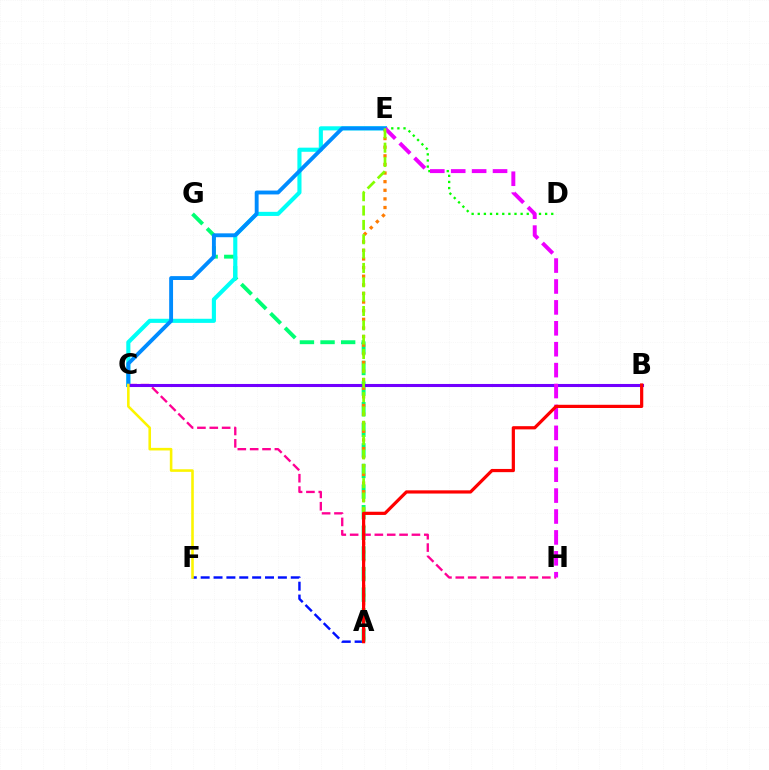{('A', 'F'): [{'color': '#0010ff', 'line_style': 'dashed', 'thickness': 1.75}], ('A', 'G'): [{'color': '#00ff74', 'line_style': 'dashed', 'thickness': 2.8}], ('D', 'E'): [{'color': '#08ff00', 'line_style': 'dotted', 'thickness': 1.66}], ('C', 'E'): [{'color': '#00fff6', 'line_style': 'solid', 'thickness': 2.96}, {'color': '#008cff', 'line_style': 'solid', 'thickness': 2.79}], ('C', 'H'): [{'color': '#ff0094', 'line_style': 'dashed', 'thickness': 1.68}], ('A', 'E'): [{'color': '#ff7c00', 'line_style': 'dotted', 'thickness': 2.34}, {'color': '#84ff00', 'line_style': 'dashed', 'thickness': 1.95}], ('B', 'C'): [{'color': '#7200ff', 'line_style': 'solid', 'thickness': 2.21}], ('C', 'F'): [{'color': '#fcf500', 'line_style': 'solid', 'thickness': 1.86}], ('E', 'H'): [{'color': '#ee00ff', 'line_style': 'dashed', 'thickness': 2.84}], ('A', 'B'): [{'color': '#ff0000', 'line_style': 'solid', 'thickness': 2.31}]}